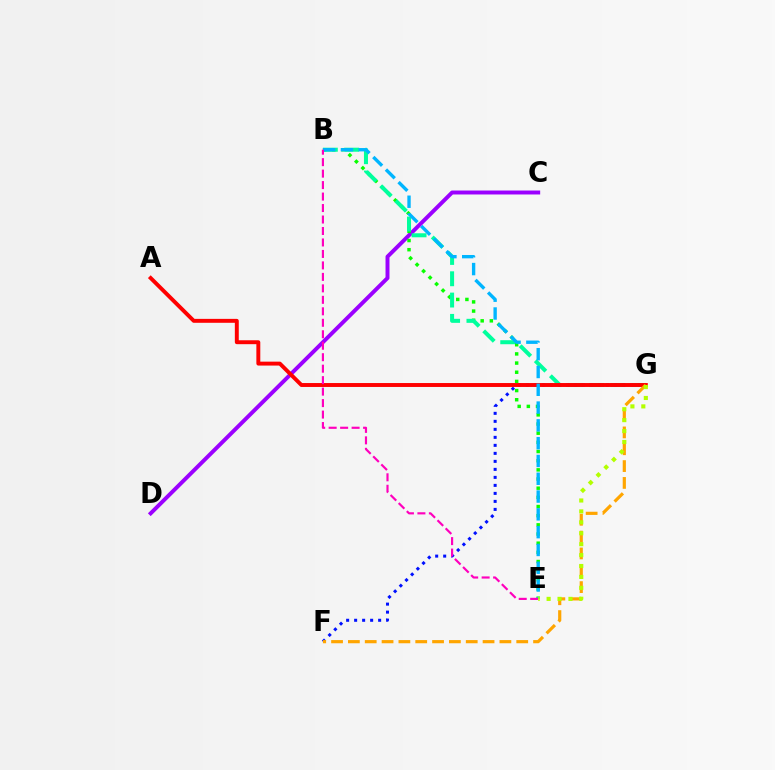{('C', 'D'): [{'color': '#9b00ff', 'line_style': 'solid', 'thickness': 2.85}], ('B', 'E'): [{'color': '#08ff00', 'line_style': 'dotted', 'thickness': 2.49}, {'color': '#00b5ff', 'line_style': 'dashed', 'thickness': 2.42}, {'color': '#ff00bd', 'line_style': 'dashed', 'thickness': 1.56}], ('B', 'G'): [{'color': '#00ff9d', 'line_style': 'dashed', 'thickness': 2.89}], ('F', 'G'): [{'color': '#0010ff', 'line_style': 'dotted', 'thickness': 2.17}, {'color': '#ffa500', 'line_style': 'dashed', 'thickness': 2.29}], ('A', 'G'): [{'color': '#ff0000', 'line_style': 'solid', 'thickness': 2.82}], ('E', 'G'): [{'color': '#b3ff00', 'line_style': 'dotted', 'thickness': 2.97}]}